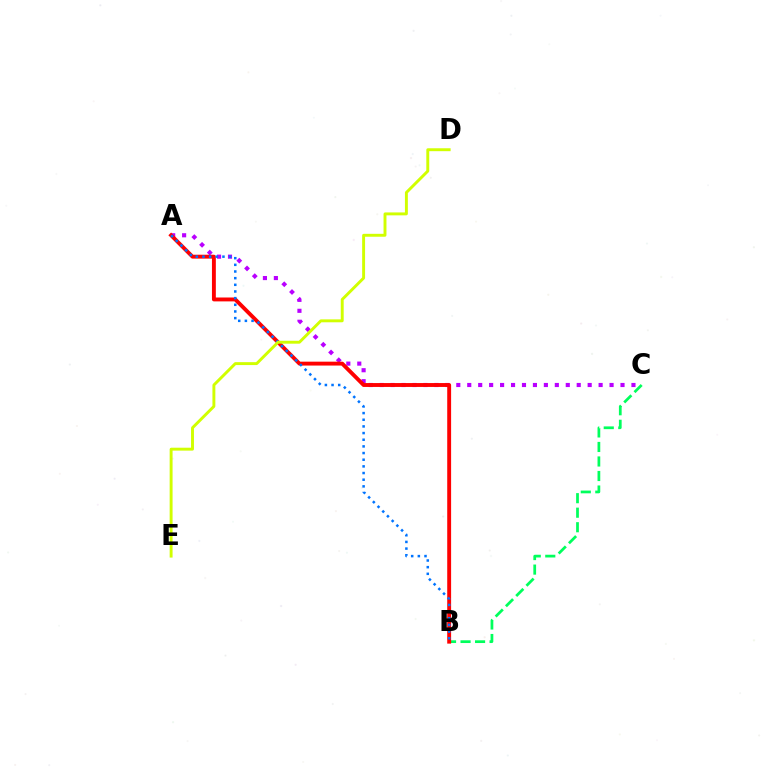{('A', 'C'): [{'color': '#b900ff', 'line_style': 'dotted', 'thickness': 2.97}], ('B', 'C'): [{'color': '#00ff5c', 'line_style': 'dashed', 'thickness': 1.97}], ('A', 'B'): [{'color': '#ff0000', 'line_style': 'solid', 'thickness': 2.8}, {'color': '#0074ff', 'line_style': 'dotted', 'thickness': 1.81}], ('D', 'E'): [{'color': '#d1ff00', 'line_style': 'solid', 'thickness': 2.1}]}